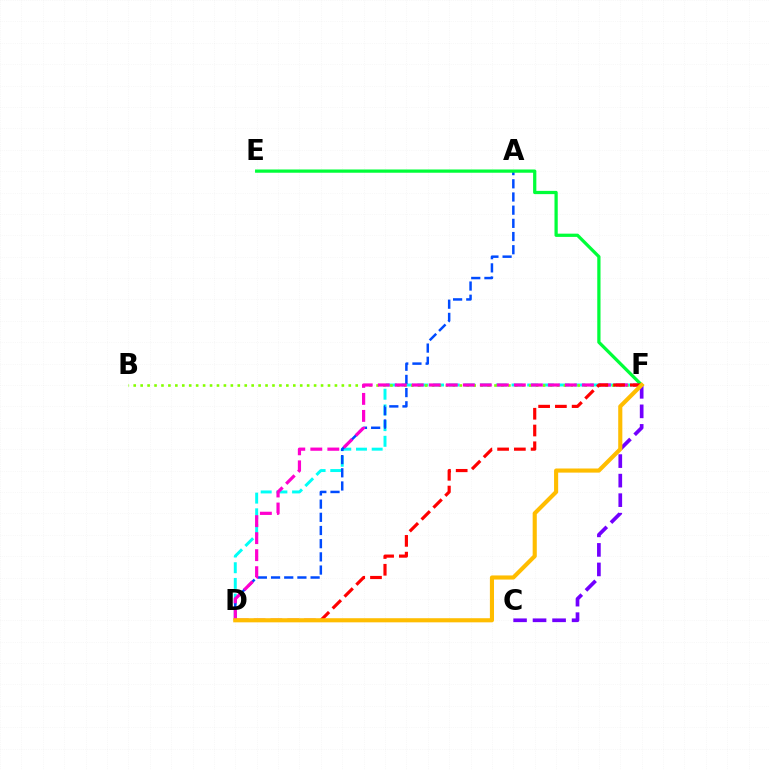{('D', 'F'): [{'color': '#00fff6', 'line_style': 'dashed', 'thickness': 2.13}, {'color': '#ff00cf', 'line_style': 'dashed', 'thickness': 2.31}, {'color': '#ff0000', 'line_style': 'dashed', 'thickness': 2.28}, {'color': '#ffbd00', 'line_style': 'solid', 'thickness': 2.96}], ('B', 'F'): [{'color': '#84ff00', 'line_style': 'dotted', 'thickness': 1.89}], ('A', 'D'): [{'color': '#004bff', 'line_style': 'dashed', 'thickness': 1.79}], ('C', 'F'): [{'color': '#7200ff', 'line_style': 'dashed', 'thickness': 2.65}], ('E', 'F'): [{'color': '#00ff39', 'line_style': 'solid', 'thickness': 2.34}]}